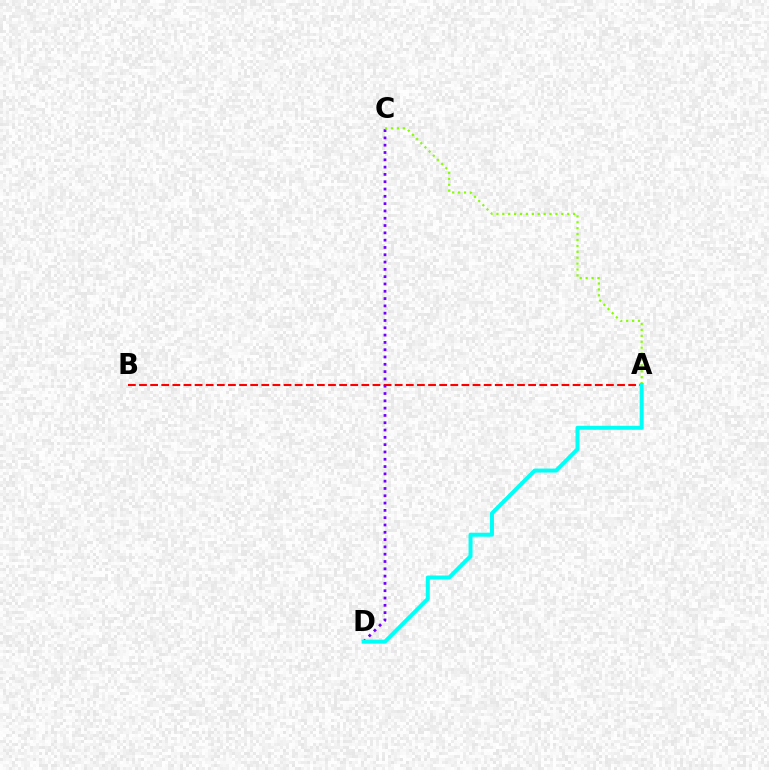{('A', 'B'): [{'color': '#ff0000', 'line_style': 'dashed', 'thickness': 1.51}], ('C', 'D'): [{'color': '#7200ff', 'line_style': 'dotted', 'thickness': 1.98}], ('A', 'C'): [{'color': '#84ff00', 'line_style': 'dotted', 'thickness': 1.6}], ('A', 'D'): [{'color': '#00fff6', 'line_style': 'solid', 'thickness': 2.88}]}